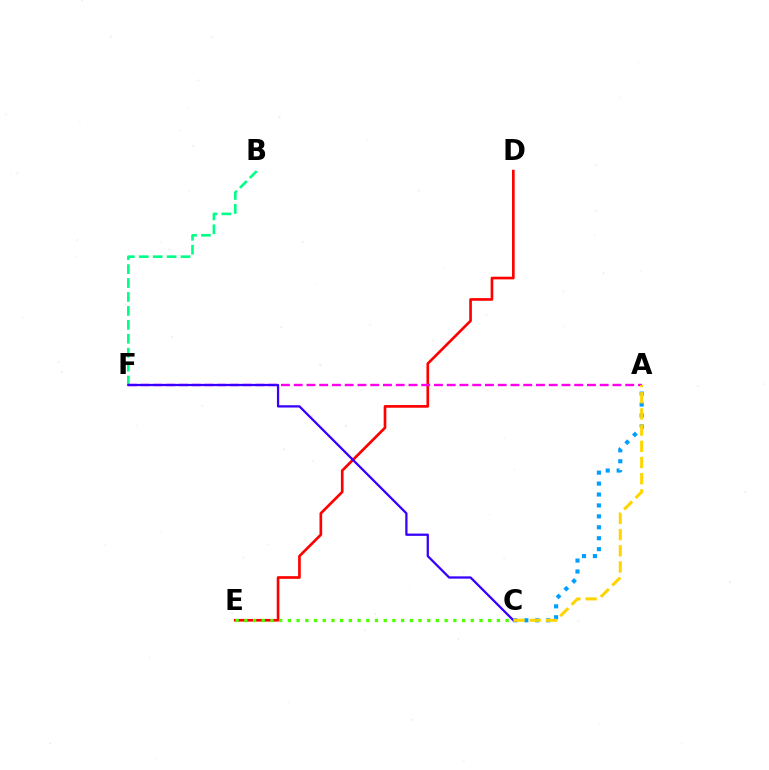{('B', 'F'): [{'color': '#00ff86', 'line_style': 'dashed', 'thickness': 1.89}], ('D', 'E'): [{'color': '#ff0000', 'line_style': 'solid', 'thickness': 1.92}], ('A', 'C'): [{'color': '#009eff', 'line_style': 'dotted', 'thickness': 2.97}, {'color': '#ffd500', 'line_style': 'dashed', 'thickness': 2.2}], ('A', 'F'): [{'color': '#ff00ed', 'line_style': 'dashed', 'thickness': 1.73}], ('C', 'F'): [{'color': '#3700ff', 'line_style': 'solid', 'thickness': 1.63}], ('C', 'E'): [{'color': '#4fff00', 'line_style': 'dotted', 'thickness': 2.37}]}